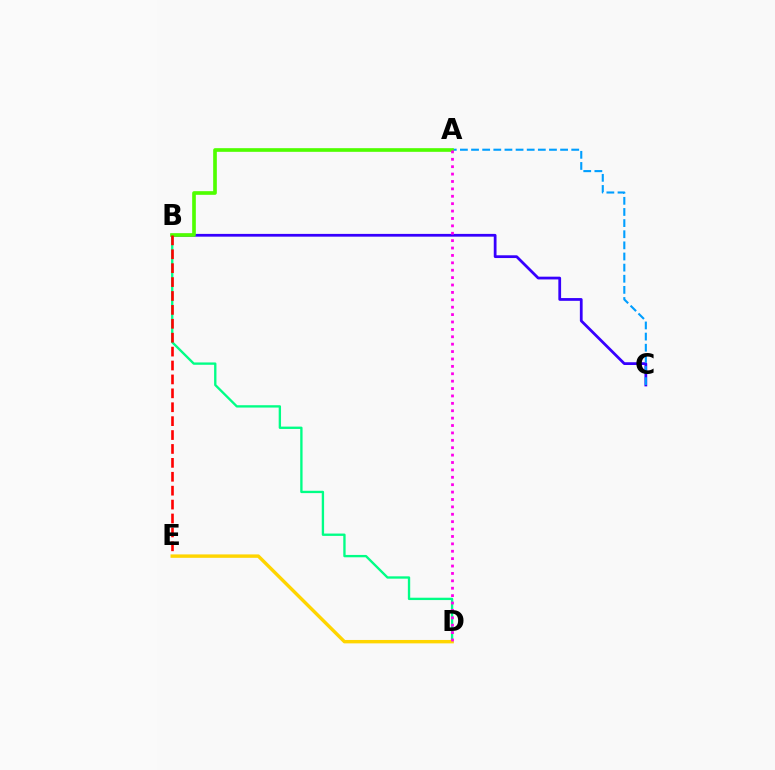{('B', 'D'): [{'color': '#00ff86', 'line_style': 'solid', 'thickness': 1.69}], ('B', 'C'): [{'color': '#3700ff', 'line_style': 'solid', 'thickness': 1.99}], ('A', 'C'): [{'color': '#009eff', 'line_style': 'dashed', 'thickness': 1.51}], ('A', 'B'): [{'color': '#4fff00', 'line_style': 'solid', 'thickness': 2.63}], ('B', 'E'): [{'color': '#ff0000', 'line_style': 'dashed', 'thickness': 1.89}], ('D', 'E'): [{'color': '#ffd500', 'line_style': 'solid', 'thickness': 2.45}], ('A', 'D'): [{'color': '#ff00ed', 'line_style': 'dotted', 'thickness': 2.01}]}